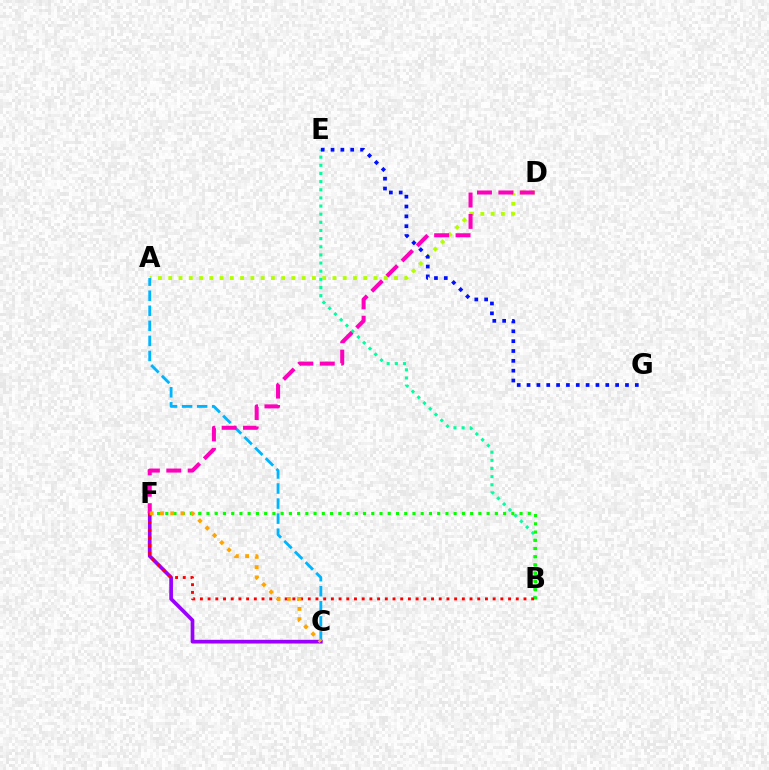{('A', 'D'): [{'color': '#b3ff00', 'line_style': 'dotted', 'thickness': 2.79}], ('B', 'E'): [{'color': '#00ff9d', 'line_style': 'dotted', 'thickness': 2.21}], ('A', 'C'): [{'color': '#00b5ff', 'line_style': 'dashed', 'thickness': 2.05}], ('C', 'F'): [{'color': '#9b00ff', 'line_style': 'solid', 'thickness': 2.67}, {'color': '#ffa500', 'line_style': 'dotted', 'thickness': 2.79}], ('B', 'F'): [{'color': '#08ff00', 'line_style': 'dotted', 'thickness': 2.24}, {'color': '#ff0000', 'line_style': 'dotted', 'thickness': 2.09}], ('E', 'G'): [{'color': '#0010ff', 'line_style': 'dotted', 'thickness': 2.67}], ('D', 'F'): [{'color': '#ff00bd', 'line_style': 'dashed', 'thickness': 2.91}]}